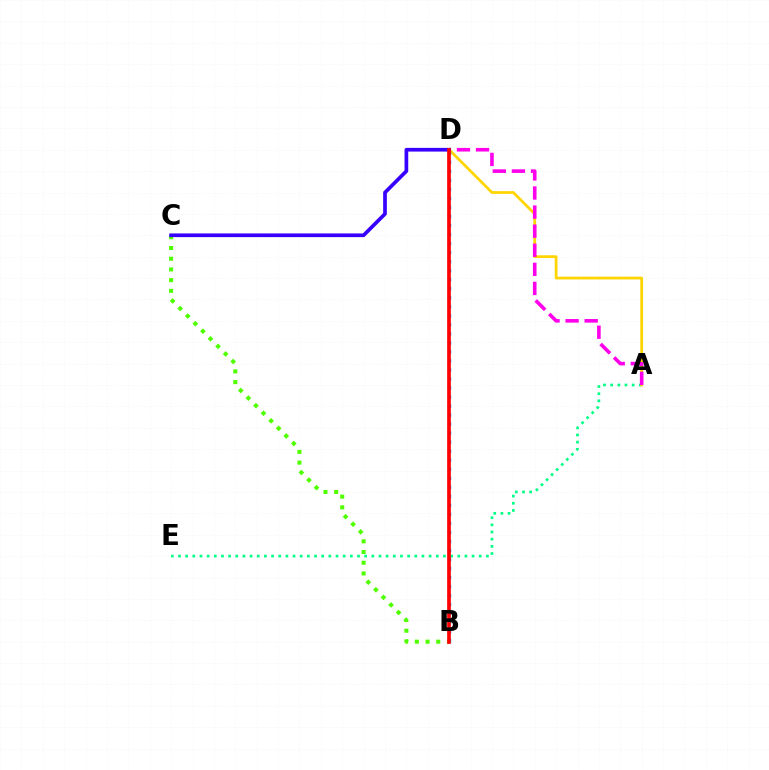{('A', 'E'): [{'color': '#00ff86', 'line_style': 'dotted', 'thickness': 1.95}], ('A', 'D'): [{'color': '#ffd500', 'line_style': 'solid', 'thickness': 1.99}, {'color': '#ff00ed', 'line_style': 'dashed', 'thickness': 2.59}], ('B', 'C'): [{'color': '#4fff00', 'line_style': 'dotted', 'thickness': 2.91}], ('C', 'D'): [{'color': '#3700ff', 'line_style': 'solid', 'thickness': 2.66}], ('B', 'D'): [{'color': '#009eff', 'line_style': 'dotted', 'thickness': 2.45}, {'color': '#ff0000', 'line_style': 'solid', 'thickness': 2.66}]}